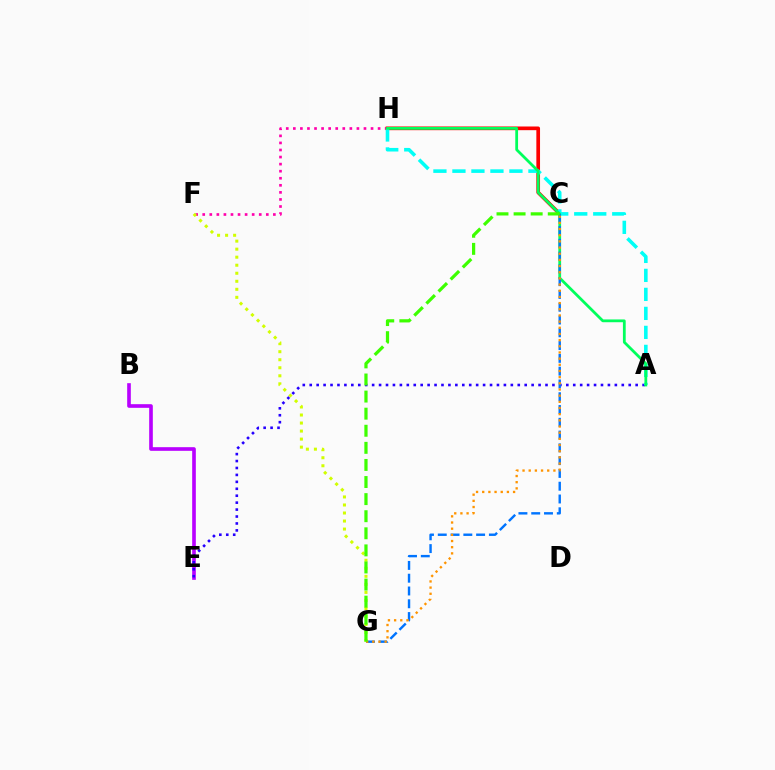{('F', 'H'): [{'color': '#ff00ac', 'line_style': 'dotted', 'thickness': 1.92}], ('C', 'H'): [{'color': '#ff0000', 'line_style': 'solid', 'thickness': 2.65}], ('B', 'E'): [{'color': '#b900ff', 'line_style': 'solid', 'thickness': 2.62}], ('A', 'E'): [{'color': '#2500ff', 'line_style': 'dotted', 'thickness': 1.88}], ('A', 'H'): [{'color': '#00fff6', 'line_style': 'dashed', 'thickness': 2.58}, {'color': '#00ff5c', 'line_style': 'solid', 'thickness': 2.0}], ('F', 'G'): [{'color': '#d1ff00', 'line_style': 'dotted', 'thickness': 2.18}], ('C', 'G'): [{'color': '#0074ff', 'line_style': 'dashed', 'thickness': 1.74}, {'color': '#ff9400', 'line_style': 'dotted', 'thickness': 1.68}, {'color': '#3dff00', 'line_style': 'dashed', 'thickness': 2.32}]}